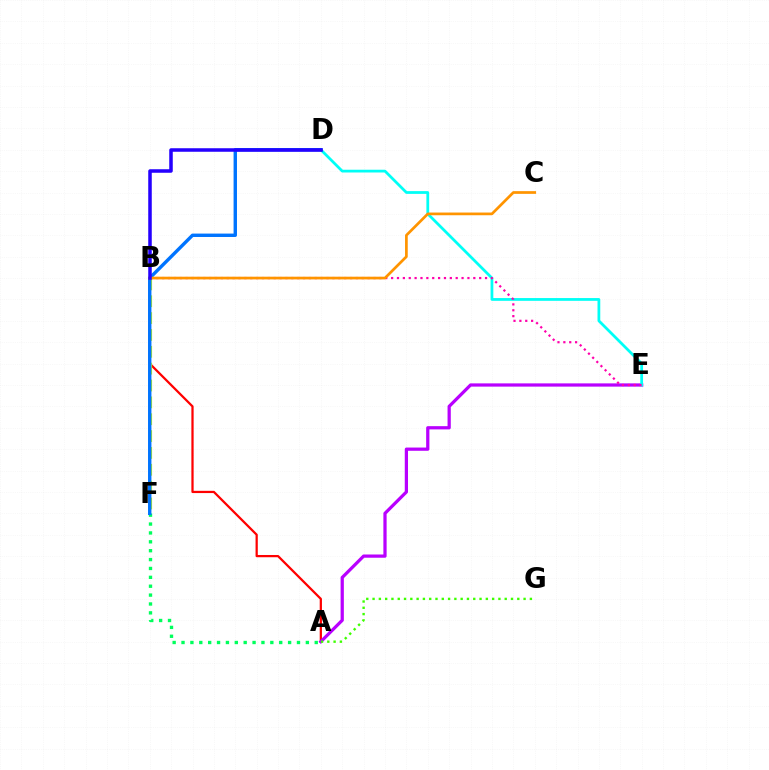{('A', 'B'): [{'color': '#ff0000', 'line_style': 'solid', 'thickness': 1.61}], ('B', 'F'): [{'color': '#d1ff00', 'line_style': 'dashed', 'thickness': 2.29}], ('A', 'E'): [{'color': '#b900ff', 'line_style': 'solid', 'thickness': 2.33}], ('D', 'E'): [{'color': '#00fff6', 'line_style': 'solid', 'thickness': 1.99}], ('A', 'F'): [{'color': '#00ff5c', 'line_style': 'dotted', 'thickness': 2.41}], ('A', 'G'): [{'color': '#3dff00', 'line_style': 'dotted', 'thickness': 1.71}], ('B', 'E'): [{'color': '#ff00ac', 'line_style': 'dotted', 'thickness': 1.59}], ('D', 'F'): [{'color': '#0074ff', 'line_style': 'solid', 'thickness': 2.45}], ('B', 'C'): [{'color': '#ff9400', 'line_style': 'solid', 'thickness': 1.95}], ('B', 'D'): [{'color': '#2500ff', 'line_style': 'solid', 'thickness': 2.53}]}